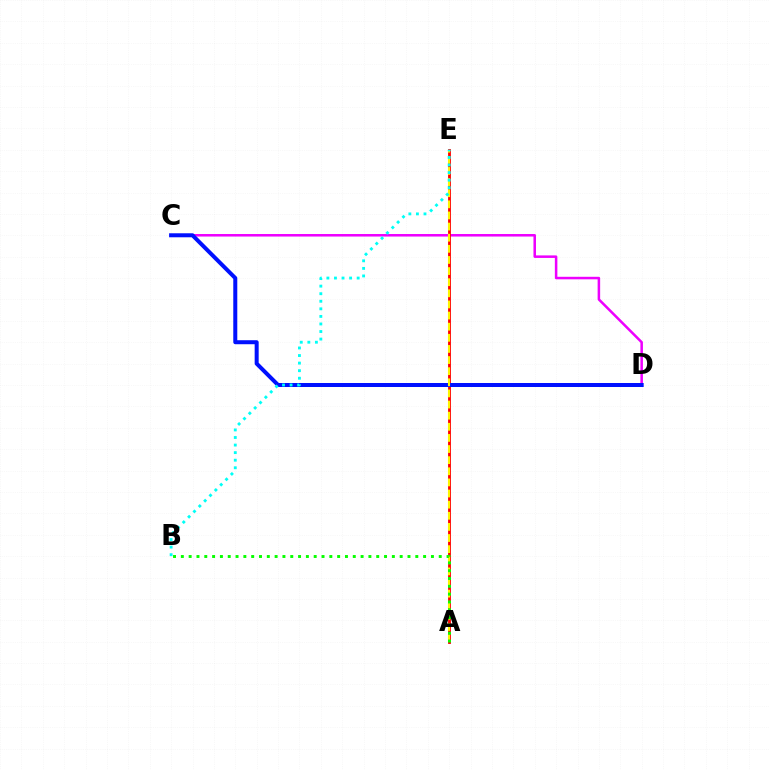{('C', 'D'): [{'color': '#ee00ff', 'line_style': 'solid', 'thickness': 1.82}, {'color': '#0010ff', 'line_style': 'solid', 'thickness': 2.89}], ('A', 'E'): [{'color': '#ff0000', 'line_style': 'solid', 'thickness': 2.04}, {'color': '#fcf500', 'line_style': 'dashed', 'thickness': 1.51}], ('B', 'E'): [{'color': '#00fff6', 'line_style': 'dotted', 'thickness': 2.06}], ('A', 'B'): [{'color': '#08ff00', 'line_style': 'dotted', 'thickness': 2.12}]}